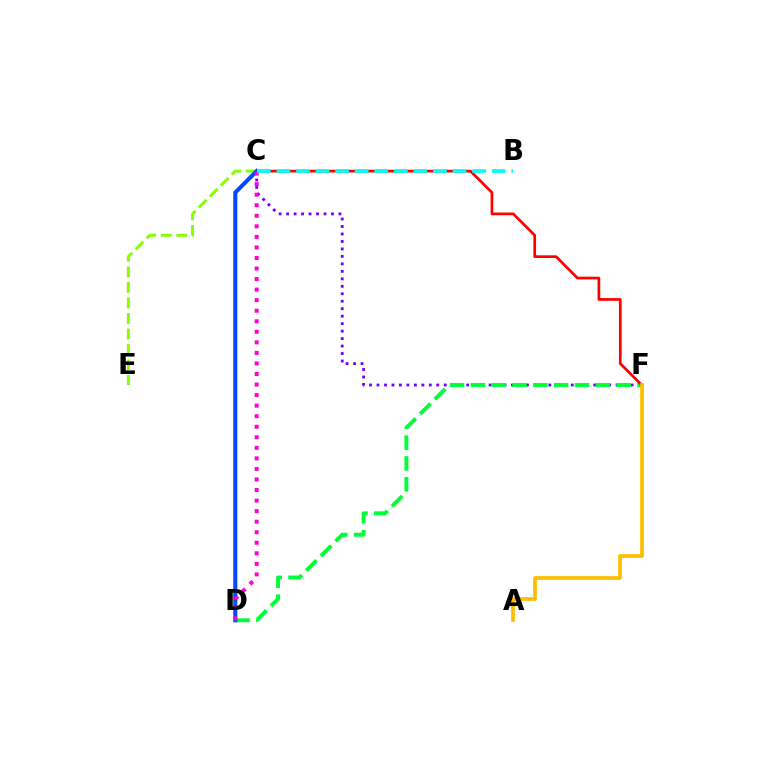{('C', 'F'): [{'color': '#7200ff', 'line_style': 'dotted', 'thickness': 2.03}, {'color': '#ff0000', 'line_style': 'solid', 'thickness': 1.96}], ('C', 'E'): [{'color': '#84ff00', 'line_style': 'dashed', 'thickness': 2.11}], ('D', 'F'): [{'color': '#00ff39', 'line_style': 'dashed', 'thickness': 2.83}], ('C', 'D'): [{'color': '#004bff', 'line_style': 'solid', 'thickness': 2.95}, {'color': '#ff00cf', 'line_style': 'dotted', 'thickness': 2.87}], ('A', 'F'): [{'color': '#ffbd00', 'line_style': 'solid', 'thickness': 2.66}], ('B', 'C'): [{'color': '#00fff6', 'line_style': 'dashed', 'thickness': 2.66}]}